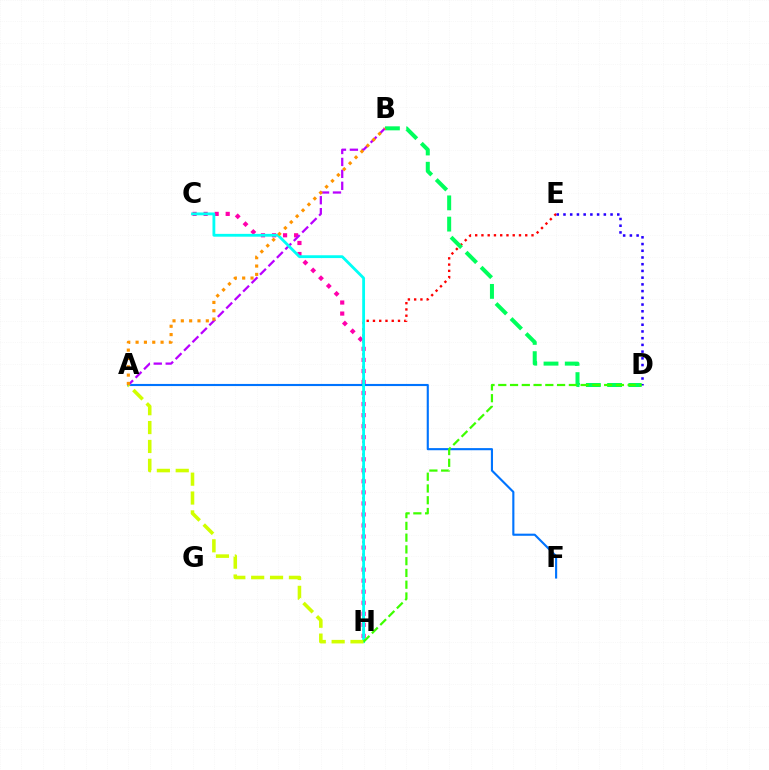{('E', 'H'): [{'color': '#ff0000', 'line_style': 'dotted', 'thickness': 1.7}], ('C', 'H'): [{'color': '#ff00ac', 'line_style': 'dotted', 'thickness': 3.0}, {'color': '#00fff6', 'line_style': 'solid', 'thickness': 2.03}], ('B', 'D'): [{'color': '#00ff5c', 'line_style': 'dashed', 'thickness': 2.89}], ('A', 'F'): [{'color': '#0074ff', 'line_style': 'solid', 'thickness': 1.53}], ('A', 'B'): [{'color': '#b900ff', 'line_style': 'dashed', 'thickness': 1.62}, {'color': '#ff9400', 'line_style': 'dotted', 'thickness': 2.26}], ('D', 'E'): [{'color': '#2500ff', 'line_style': 'dotted', 'thickness': 1.83}], ('A', 'H'): [{'color': '#d1ff00', 'line_style': 'dashed', 'thickness': 2.56}], ('D', 'H'): [{'color': '#3dff00', 'line_style': 'dashed', 'thickness': 1.6}]}